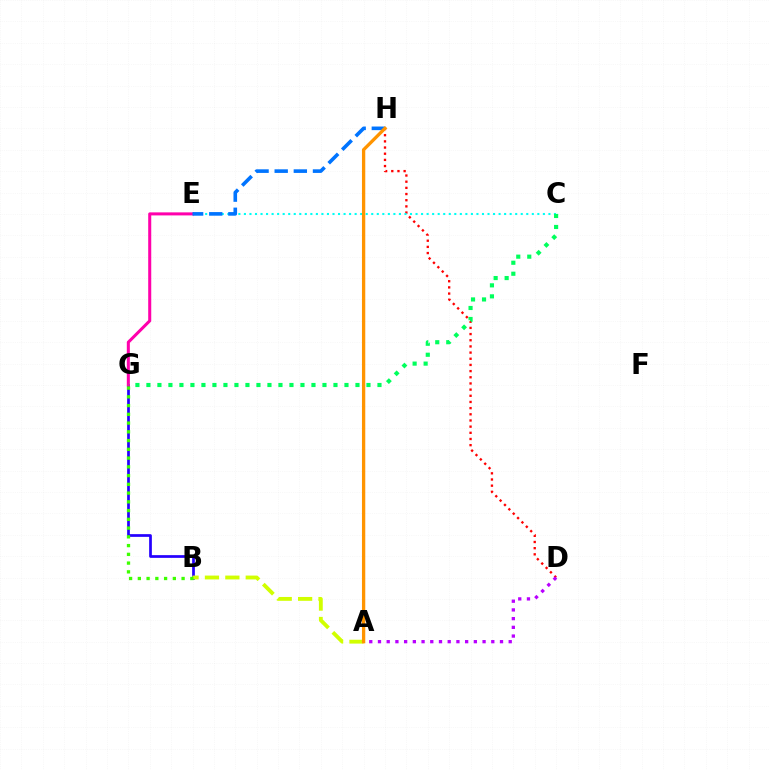{('B', 'G'): [{'color': '#2500ff', 'line_style': 'solid', 'thickness': 1.96}, {'color': '#3dff00', 'line_style': 'dotted', 'thickness': 2.38}], ('D', 'H'): [{'color': '#ff0000', 'line_style': 'dotted', 'thickness': 1.68}], ('E', 'G'): [{'color': '#ff00ac', 'line_style': 'solid', 'thickness': 2.19}], ('A', 'B'): [{'color': '#d1ff00', 'line_style': 'dashed', 'thickness': 2.77}], ('C', 'E'): [{'color': '#00fff6', 'line_style': 'dotted', 'thickness': 1.5}], ('C', 'G'): [{'color': '#00ff5c', 'line_style': 'dotted', 'thickness': 2.99}], ('E', 'H'): [{'color': '#0074ff', 'line_style': 'dashed', 'thickness': 2.6}], ('A', 'D'): [{'color': '#b900ff', 'line_style': 'dotted', 'thickness': 2.37}], ('A', 'H'): [{'color': '#ff9400', 'line_style': 'solid', 'thickness': 2.38}]}